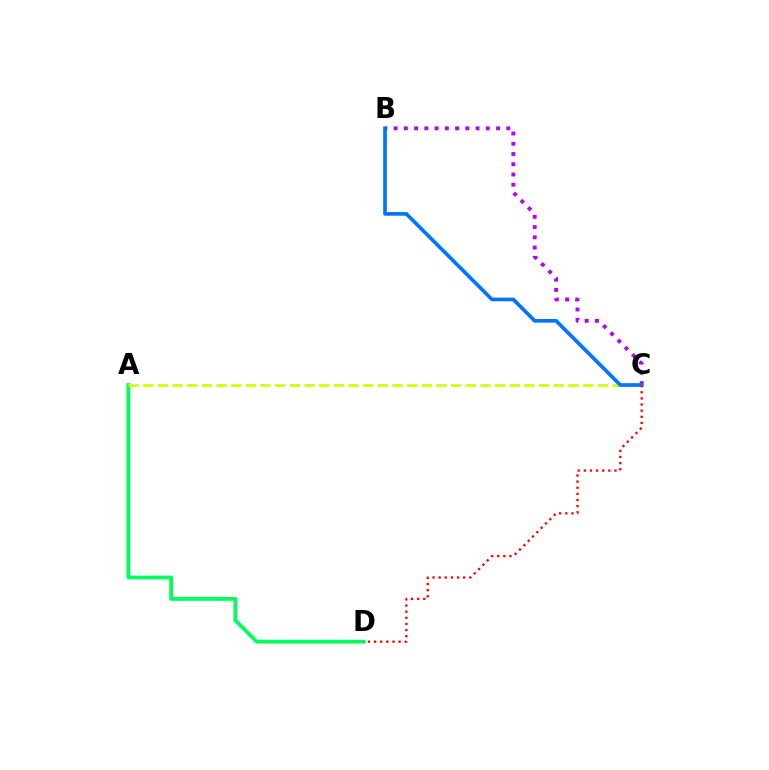{('A', 'D'): [{'color': '#00ff5c', 'line_style': 'solid', 'thickness': 2.72}], ('B', 'C'): [{'color': '#b900ff', 'line_style': 'dotted', 'thickness': 2.78}, {'color': '#0074ff', 'line_style': 'solid', 'thickness': 2.63}], ('A', 'C'): [{'color': '#d1ff00', 'line_style': 'dashed', 'thickness': 1.99}], ('C', 'D'): [{'color': '#ff0000', 'line_style': 'dotted', 'thickness': 1.67}]}